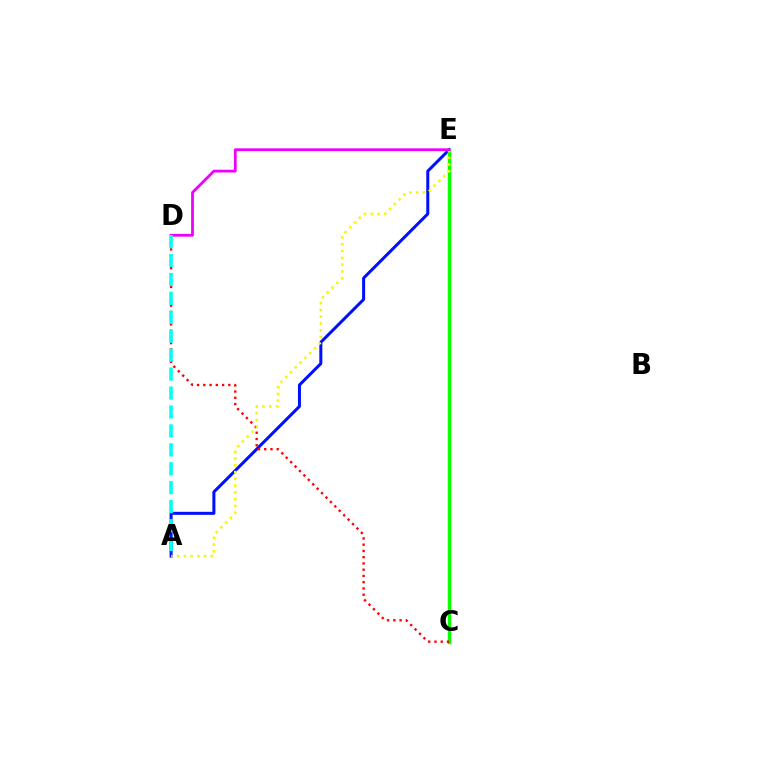{('A', 'E'): [{'color': '#0010ff', 'line_style': 'solid', 'thickness': 2.18}, {'color': '#fcf500', 'line_style': 'dotted', 'thickness': 1.84}], ('C', 'E'): [{'color': '#08ff00', 'line_style': 'solid', 'thickness': 2.51}], ('C', 'D'): [{'color': '#ff0000', 'line_style': 'dotted', 'thickness': 1.7}], ('D', 'E'): [{'color': '#ee00ff', 'line_style': 'solid', 'thickness': 2.0}], ('A', 'D'): [{'color': '#00fff6', 'line_style': 'dashed', 'thickness': 2.57}]}